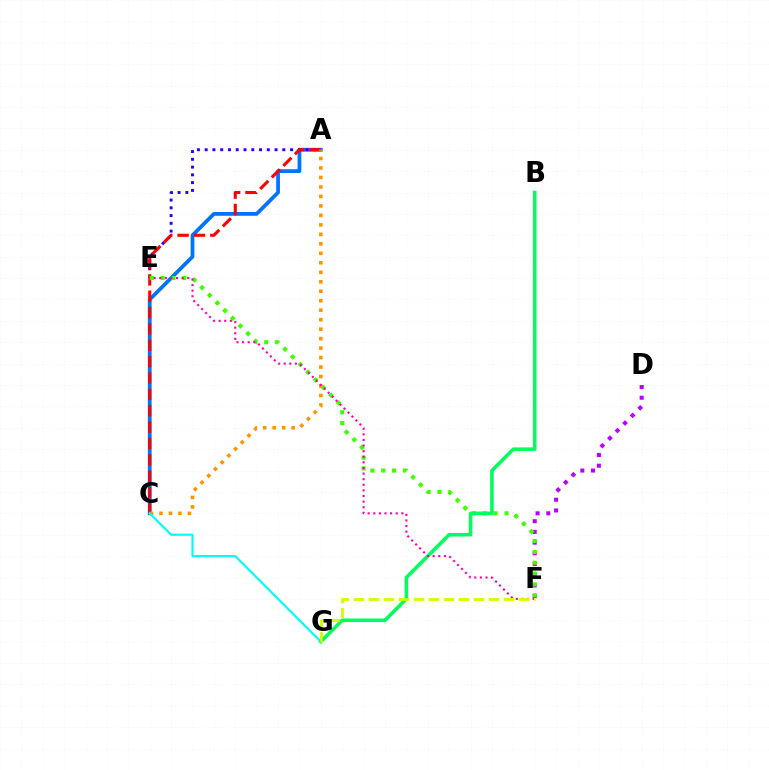{('A', 'C'): [{'color': '#0074ff', 'line_style': 'solid', 'thickness': 2.72}, {'color': '#ff0000', 'line_style': 'dashed', 'thickness': 2.22}, {'color': '#ff9400', 'line_style': 'dotted', 'thickness': 2.58}], ('D', 'F'): [{'color': '#b900ff', 'line_style': 'dotted', 'thickness': 2.91}], ('A', 'E'): [{'color': '#2500ff', 'line_style': 'dotted', 'thickness': 2.11}], ('E', 'F'): [{'color': '#3dff00', 'line_style': 'dotted', 'thickness': 2.95}, {'color': '#ff00ac', 'line_style': 'dotted', 'thickness': 1.52}], ('B', 'G'): [{'color': '#00ff5c', 'line_style': 'solid', 'thickness': 2.56}], ('C', 'G'): [{'color': '#00fff6', 'line_style': 'solid', 'thickness': 1.57}], ('F', 'G'): [{'color': '#d1ff00', 'line_style': 'dashed', 'thickness': 2.04}]}